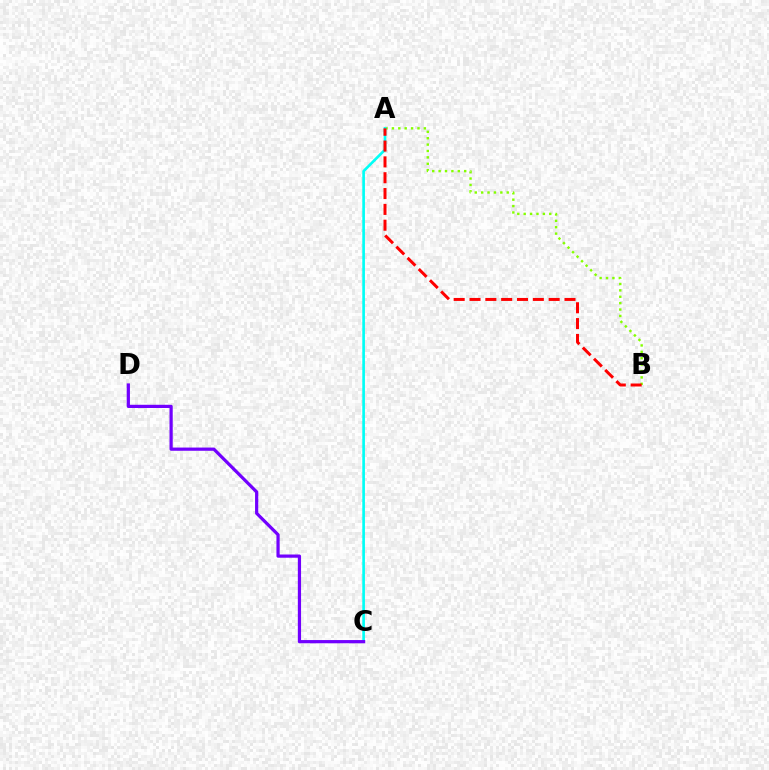{('A', 'B'): [{'color': '#84ff00', 'line_style': 'dotted', 'thickness': 1.74}, {'color': '#ff0000', 'line_style': 'dashed', 'thickness': 2.15}], ('A', 'C'): [{'color': '#00fff6', 'line_style': 'solid', 'thickness': 1.91}], ('C', 'D'): [{'color': '#7200ff', 'line_style': 'solid', 'thickness': 2.32}]}